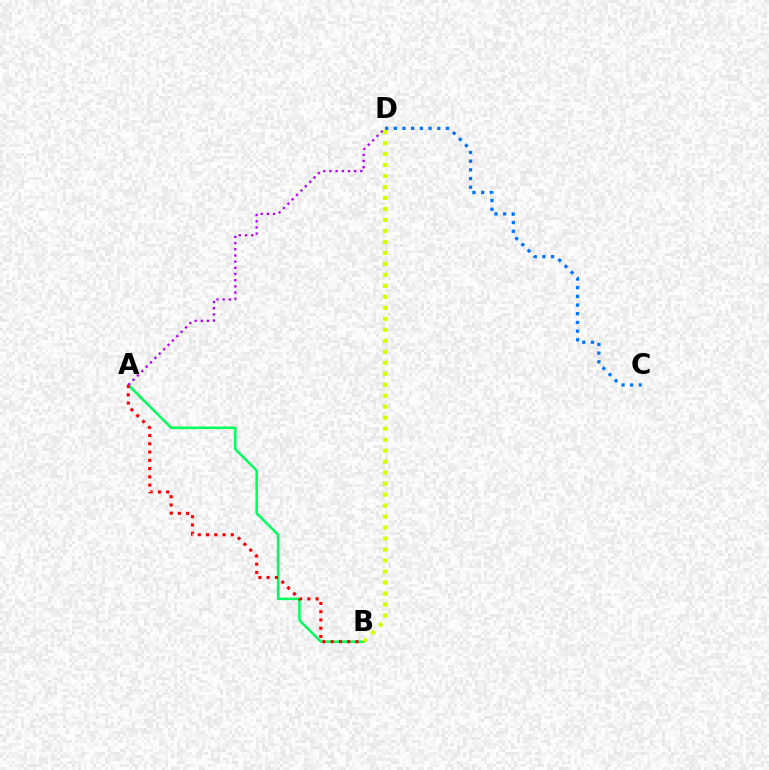{('A', 'B'): [{'color': '#00ff5c', 'line_style': 'solid', 'thickness': 1.81}, {'color': '#ff0000', 'line_style': 'dotted', 'thickness': 2.24}], ('A', 'D'): [{'color': '#b900ff', 'line_style': 'dotted', 'thickness': 1.68}], ('C', 'D'): [{'color': '#0074ff', 'line_style': 'dotted', 'thickness': 2.36}], ('B', 'D'): [{'color': '#d1ff00', 'line_style': 'dotted', 'thickness': 2.99}]}